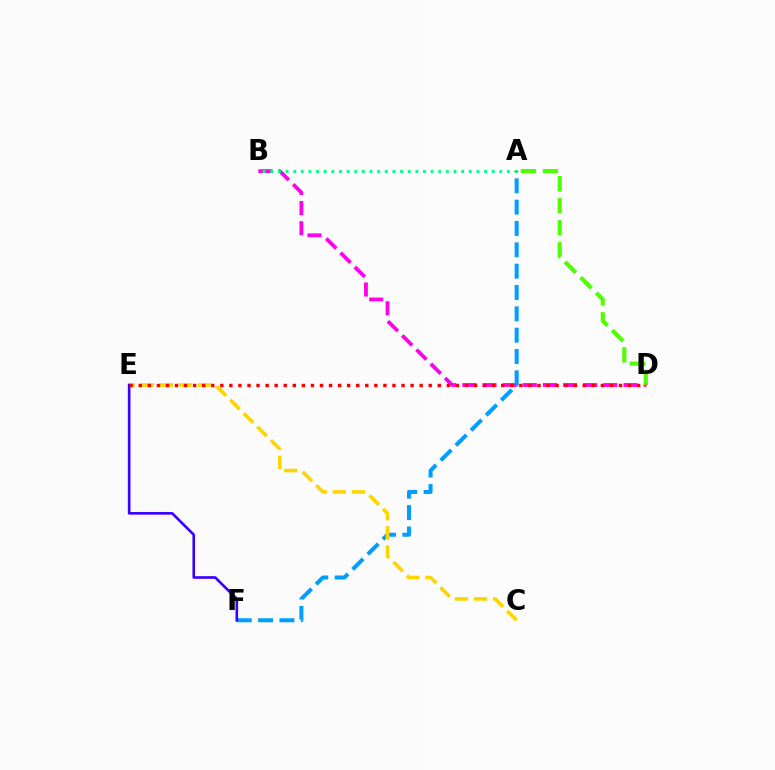{('B', 'D'): [{'color': '#ff00ed', 'line_style': 'dashed', 'thickness': 2.74}], ('A', 'B'): [{'color': '#00ff86', 'line_style': 'dotted', 'thickness': 2.07}], ('A', 'F'): [{'color': '#009eff', 'line_style': 'dashed', 'thickness': 2.9}], ('C', 'E'): [{'color': '#ffd500', 'line_style': 'dashed', 'thickness': 2.6}], ('E', 'F'): [{'color': '#3700ff', 'line_style': 'solid', 'thickness': 1.9}], ('A', 'D'): [{'color': '#4fff00', 'line_style': 'dashed', 'thickness': 2.99}], ('D', 'E'): [{'color': '#ff0000', 'line_style': 'dotted', 'thickness': 2.46}]}